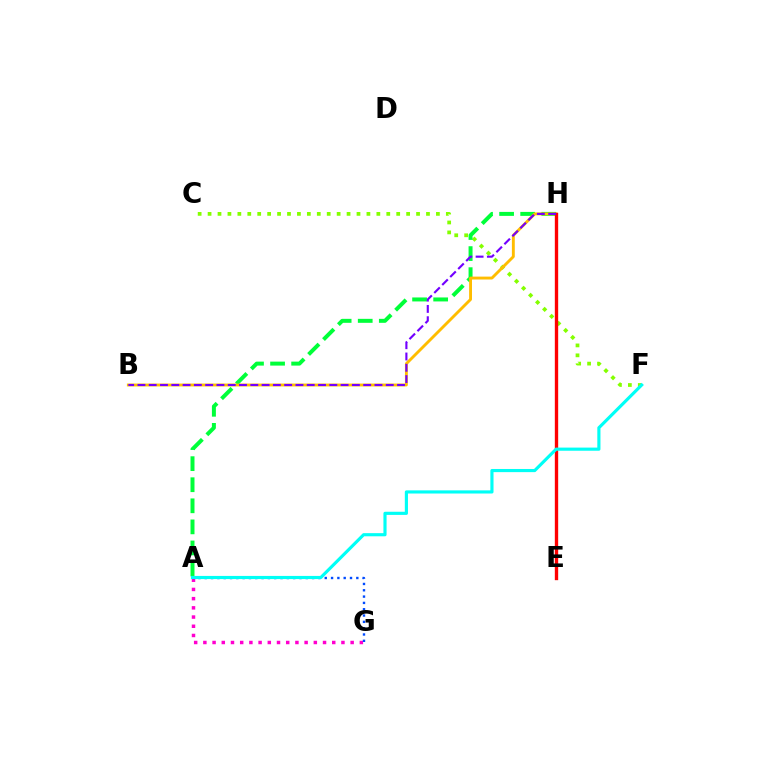{('C', 'F'): [{'color': '#84ff00', 'line_style': 'dotted', 'thickness': 2.7}], ('A', 'H'): [{'color': '#00ff39', 'line_style': 'dashed', 'thickness': 2.86}], ('B', 'H'): [{'color': '#ffbd00', 'line_style': 'solid', 'thickness': 2.08}, {'color': '#7200ff', 'line_style': 'dashed', 'thickness': 1.53}], ('A', 'G'): [{'color': '#ff00cf', 'line_style': 'dotted', 'thickness': 2.5}, {'color': '#004bff', 'line_style': 'dotted', 'thickness': 1.72}], ('E', 'H'): [{'color': '#ff0000', 'line_style': 'solid', 'thickness': 2.41}], ('A', 'F'): [{'color': '#00fff6', 'line_style': 'solid', 'thickness': 2.27}]}